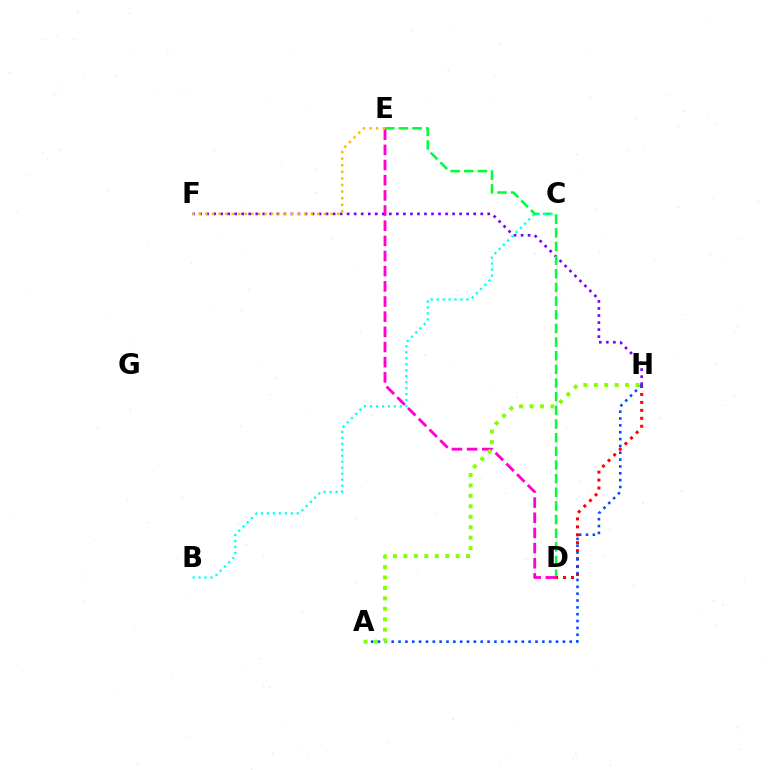{('F', 'H'): [{'color': '#7200ff', 'line_style': 'dotted', 'thickness': 1.91}], ('D', 'E'): [{'color': '#00ff39', 'line_style': 'dashed', 'thickness': 1.86}, {'color': '#ff00cf', 'line_style': 'dashed', 'thickness': 2.06}], ('D', 'H'): [{'color': '#ff0000', 'line_style': 'dotted', 'thickness': 2.16}], ('A', 'H'): [{'color': '#004bff', 'line_style': 'dotted', 'thickness': 1.86}, {'color': '#84ff00', 'line_style': 'dotted', 'thickness': 2.84}], ('B', 'C'): [{'color': '#00fff6', 'line_style': 'dotted', 'thickness': 1.62}], ('E', 'F'): [{'color': '#ffbd00', 'line_style': 'dotted', 'thickness': 1.79}]}